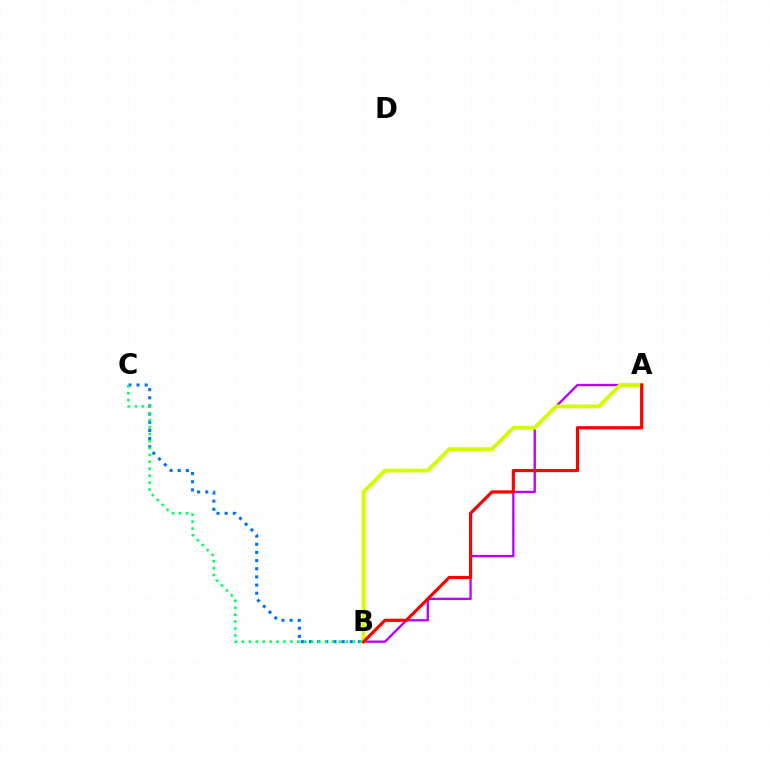{('B', 'C'): [{'color': '#0074ff', 'line_style': 'dotted', 'thickness': 2.22}, {'color': '#00ff5c', 'line_style': 'dotted', 'thickness': 1.88}], ('A', 'B'): [{'color': '#b900ff', 'line_style': 'solid', 'thickness': 1.68}, {'color': '#d1ff00', 'line_style': 'solid', 'thickness': 2.77}, {'color': '#ff0000', 'line_style': 'solid', 'thickness': 2.28}]}